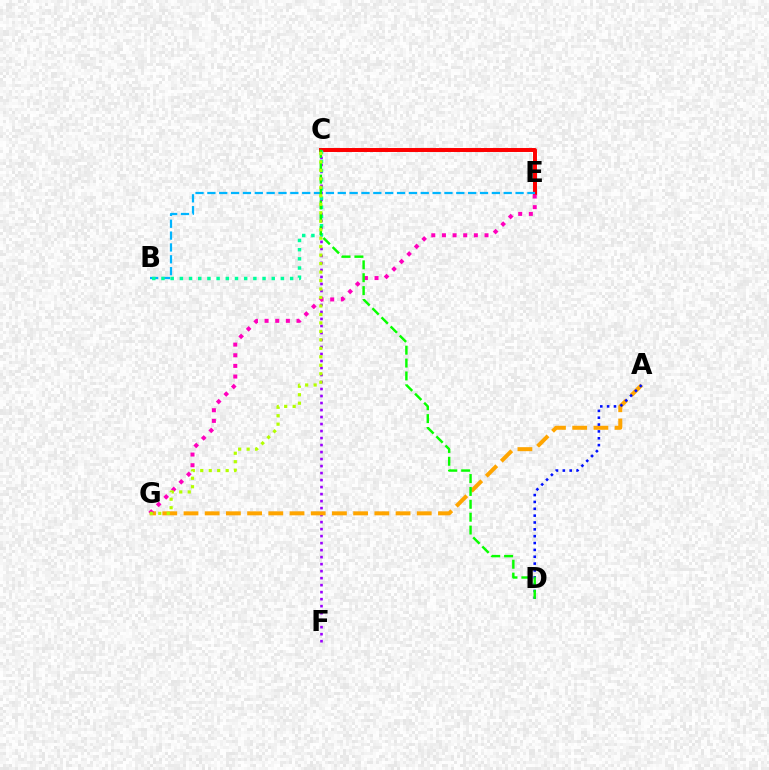{('C', 'E'): [{'color': '#ff0000', 'line_style': 'solid', 'thickness': 2.86}], ('C', 'F'): [{'color': '#9b00ff', 'line_style': 'dotted', 'thickness': 1.9}], ('A', 'G'): [{'color': '#ffa500', 'line_style': 'dashed', 'thickness': 2.88}], ('B', 'E'): [{'color': '#00b5ff', 'line_style': 'dashed', 'thickness': 1.61}], ('A', 'D'): [{'color': '#0010ff', 'line_style': 'dotted', 'thickness': 1.86}], ('E', 'G'): [{'color': '#ff00bd', 'line_style': 'dotted', 'thickness': 2.89}], ('B', 'C'): [{'color': '#00ff9d', 'line_style': 'dotted', 'thickness': 2.5}], ('C', 'D'): [{'color': '#08ff00', 'line_style': 'dashed', 'thickness': 1.75}], ('C', 'G'): [{'color': '#b3ff00', 'line_style': 'dotted', 'thickness': 2.3}]}